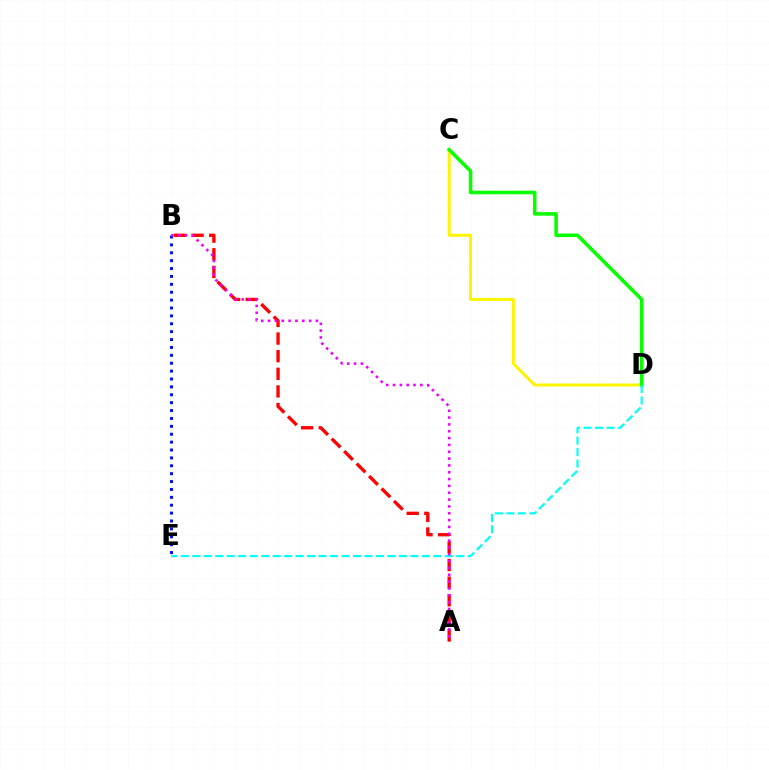{('A', 'B'): [{'color': '#ff0000', 'line_style': 'dashed', 'thickness': 2.39}, {'color': '#ee00ff', 'line_style': 'dotted', 'thickness': 1.86}], ('C', 'D'): [{'color': '#fcf500', 'line_style': 'solid', 'thickness': 2.15}, {'color': '#08ff00', 'line_style': 'solid', 'thickness': 2.56}], ('B', 'E'): [{'color': '#0010ff', 'line_style': 'dotted', 'thickness': 2.14}], ('D', 'E'): [{'color': '#00fff6', 'line_style': 'dashed', 'thickness': 1.56}]}